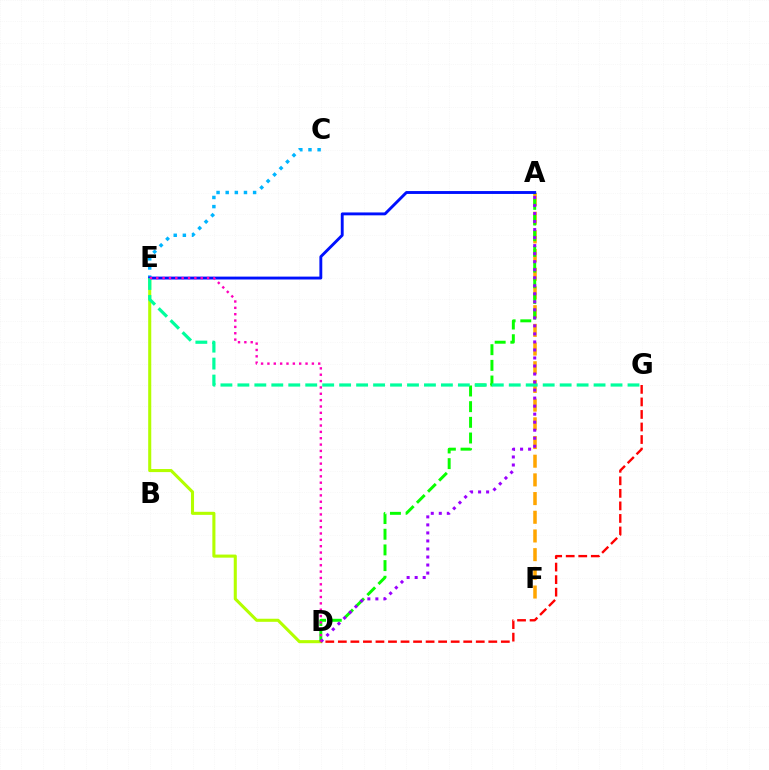{('D', 'E'): [{'color': '#b3ff00', 'line_style': 'solid', 'thickness': 2.21}, {'color': '#ff00bd', 'line_style': 'dotted', 'thickness': 1.73}], ('D', 'G'): [{'color': '#ff0000', 'line_style': 'dashed', 'thickness': 1.7}], ('A', 'F'): [{'color': '#ffa500', 'line_style': 'dashed', 'thickness': 2.54}], ('C', 'E'): [{'color': '#00b5ff', 'line_style': 'dotted', 'thickness': 2.48}], ('A', 'D'): [{'color': '#08ff00', 'line_style': 'dashed', 'thickness': 2.13}, {'color': '#9b00ff', 'line_style': 'dotted', 'thickness': 2.18}], ('A', 'E'): [{'color': '#0010ff', 'line_style': 'solid', 'thickness': 2.08}], ('E', 'G'): [{'color': '#00ff9d', 'line_style': 'dashed', 'thickness': 2.3}]}